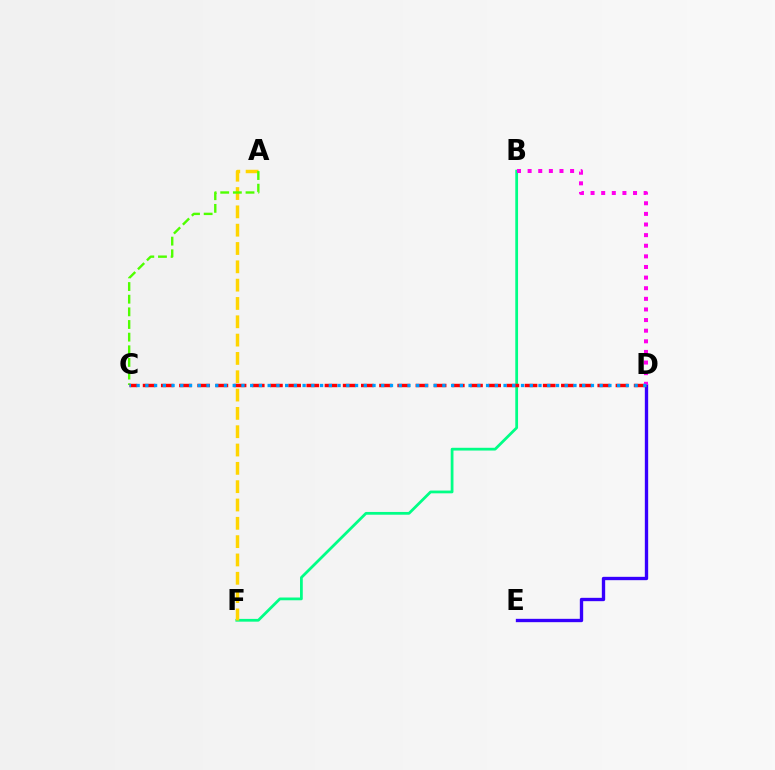{('B', 'F'): [{'color': '#00ff86', 'line_style': 'solid', 'thickness': 1.99}], ('A', 'F'): [{'color': '#ffd500', 'line_style': 'dashed', 'thickness': 2.49}], ('A', 'C'): [{'color': '#4fff00', 'line_style': 'dashed', 'thickness': 1.72}], ('D', 'E'): [{'color': '#3700ff', 'line_style': 'solid', 'thickness': 2.41}], ('C', 'D'): [{'color': '#ff0000', 'line_style': 'dashed', 'thickness': 2.47}, {'color': '#009eff', 'line_style': 'dotted', 'thickness': 2.37}], ('B', 'D'): [{'color': '#ff00ed', 'line_style': 'dotted', 'thickness': 2.88}]}